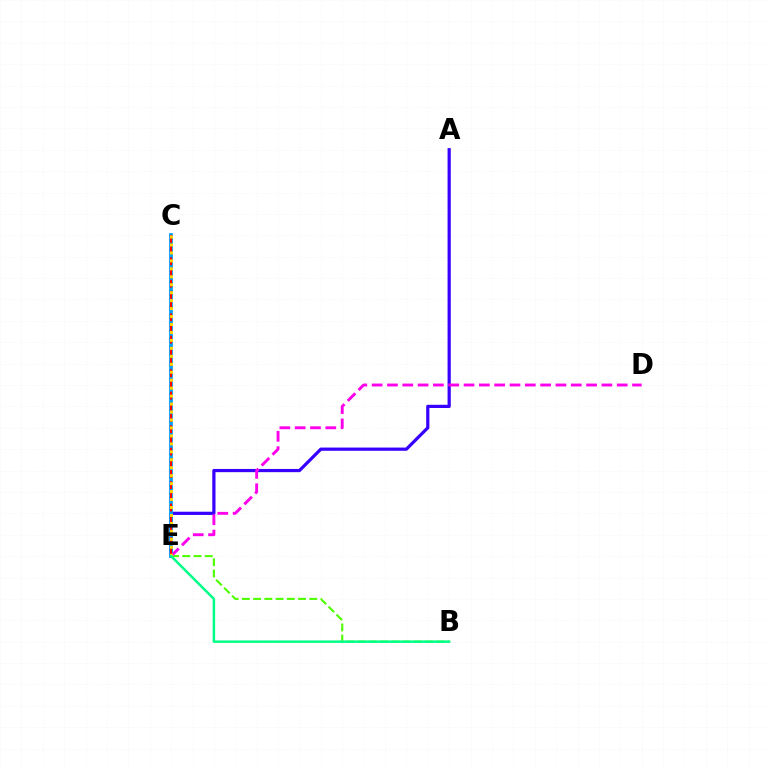{('B', 'E'): [{'color': '#4fff00', 'line_style': 'dashed', 'thickness': 1.53}, {'color': '#00ff86', 'line_style': 'solid', 'thickness': 1.78}], ('A', 'E'): [{'color': '#3700ff', 'line_style': 'solid', 'thickness': 2.31}], ('C', 'E'): [{'color': '#009eff', 'line_style': 'solid', 'thickness': 2.71}, {'color': '#ff0000', 'line_style': 'dashed', 'thickness': 1.52}, {'color': '#ffd500', 'line_style': 'dotted', 'thickness': 2.16}], ('D', 'E'): [{'color': '#ff00ed', 'line_style': 'dashed', 'thickness': 2.08}]}